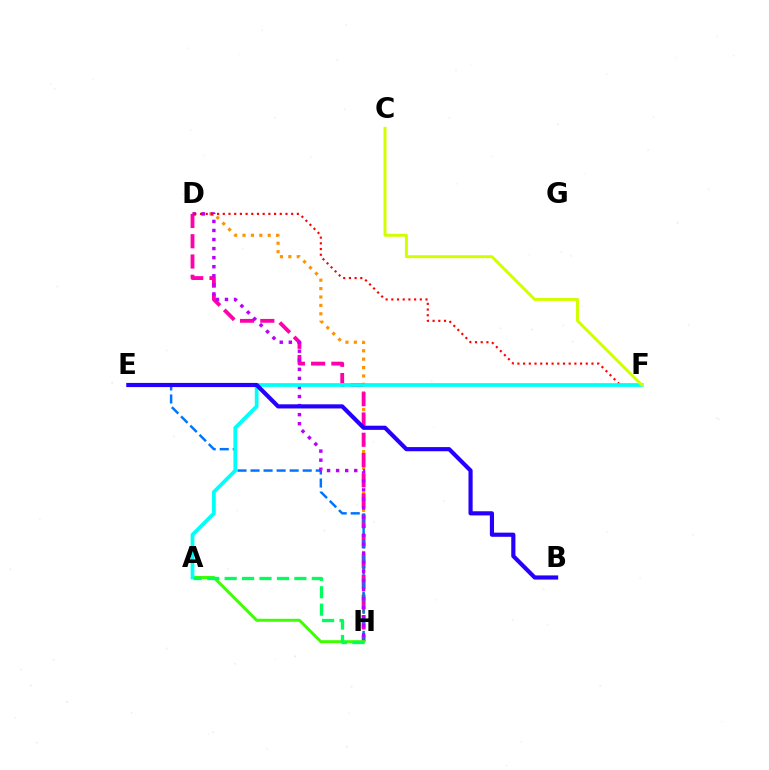{('D', 'H'): [{'color': '#ff9400', 'line_style': 'dotted', 'thickness': 2.28}, {'color': '#ff00ac', 'line_style': 'dashed', 'thickness': 2.75}, {'color': '#b900ff', 'line_style': 'dotted', 'thickness': 2.46}], ('E', 'H'): [{'color': '#0074ff', 'line_style': 'dashed', 'thickness': 1.77}], ('A', 'H'): [{'color': '#3dff00', 'line_style': 'solid', 'thickness': 2.13}, {'color': '#00ff5c', 'line_style': 'dashed', 'thickness': 2.37}], ('D', 'F'): [{'color': '#ff0000', 'line_style': 'dotted', 'thickness': 1.55}], ('A', 'F'): [{'color': '#00fff6', 'line_style': 'solid', 'thickness': 2.69}], ('B', 'E'): [{'color': '#2500ff', 'line_style': 'solid', 'thickness': 2.99}], ('C', 'F'): [{'color': '#d1ff00', 'line_style': 'solid', 'thickness': 2.13}]}